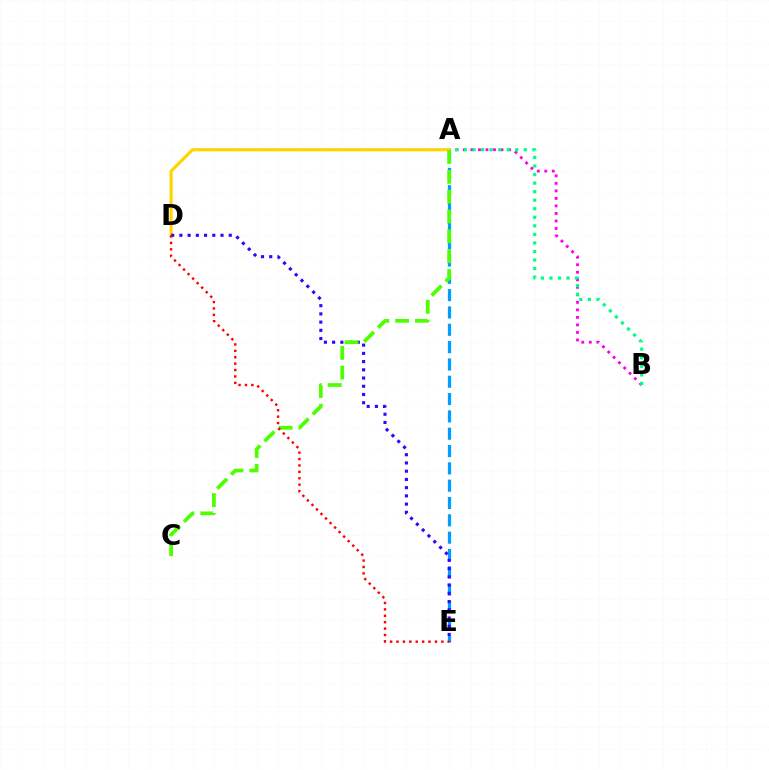{('A', 'B'): [{'color': '#ff00ed', 'line_style': 'dotted', 'thickness': 2.04}, {'color': '#00ff86', 'line_style': 'dotted', 'thickness': 2.32}], ('A', 'E'): [{'color': '#009eff', 'line_style': 'dashed', 'thickness': 2.35}], ('A', 'D'): [{'color': '#ffd500', 'line_style': 'solid', 'thickness': 2.26}], ('D', 'E'): [{'color': '#3700ff', 'line_style': 'dotted', 'thickness': 2.23}, {'color': '#ff0000', 'line_style': 'dotted', 'thickness': 1.74}], ('A', 'C'): [{'color': '#4fff00', 'line_style': 'dashed', 'thickness': 2.69}]}